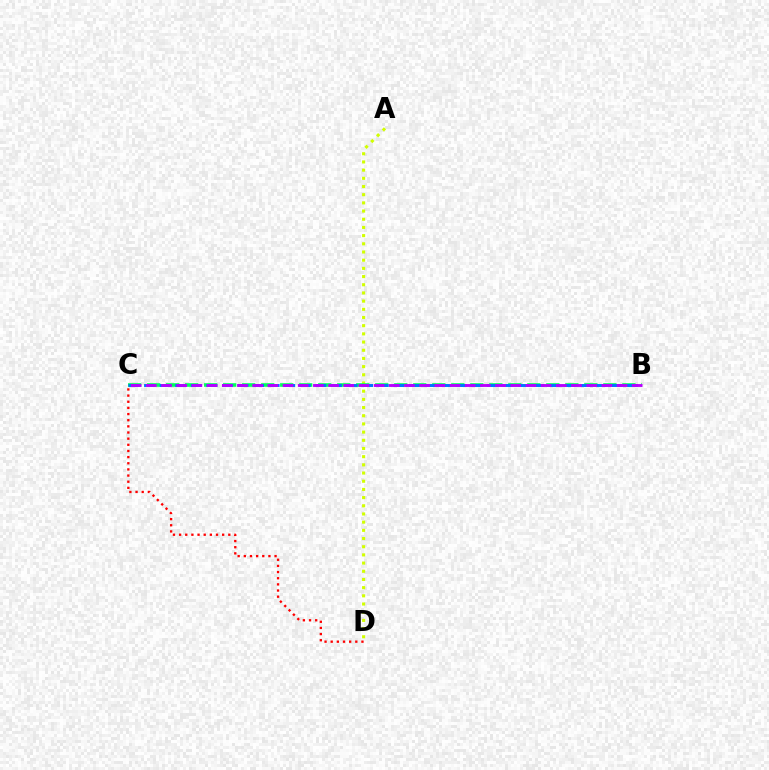{('A', 'D'): [{'color': '#d1ff00', 'line_style': 'dotted', 'thickness': 2.22}], ('B', 'C'): [{'color': '#00ff5c', 'line_style': 'dashed', 'thickness': 2.58}, {'color': '#0074ff', 'line_style': 'dashed', 'thickness': 2.12}, {'color': '#b900ff', 'line_style': 'dashed', 'thickness': 2.06}], ('C', 'D'): [{'color': '#ff0000', 'line_style': 'dotted', 'thickness': 1.67}]}